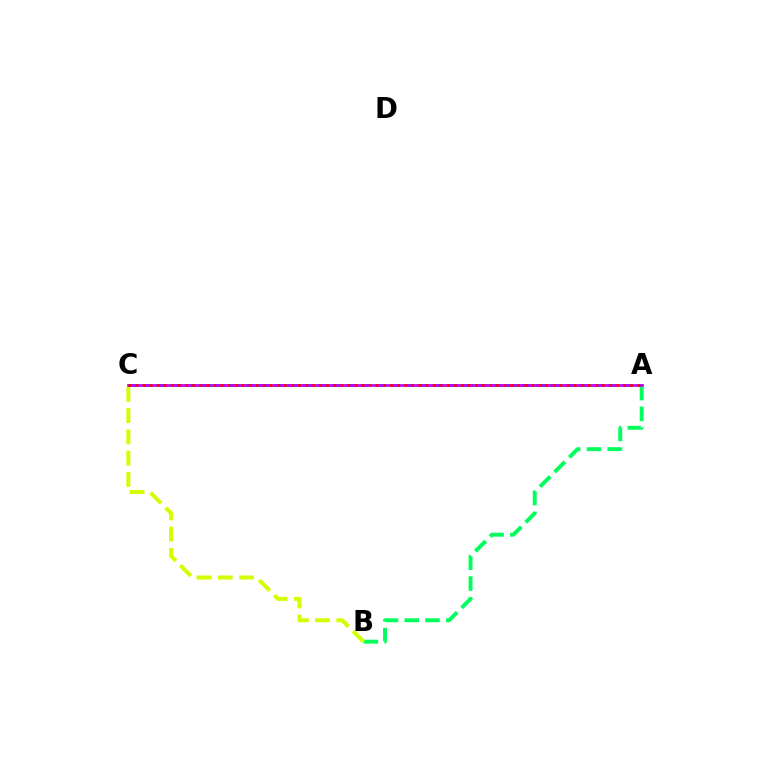{('A', 'C'): [{'color': '#0074ff', 'line_style': 'dashed', 'thickness': 1.97}, {'color': '#b900ff', 'line_style': 'solid', 'thickness': 1.92}, {'color': '#ff0000', 'line_style': 'dotted', 'thickness': 1.92}], ('A', 'B'): [{'color': '#00ff5c', 'line_style': 'dashed', 'thickness': 2.82}], ('B', 'C'): [{'color': '#d1ff00', 'line_style': 'dashed', 'thickness': 2.89}]}